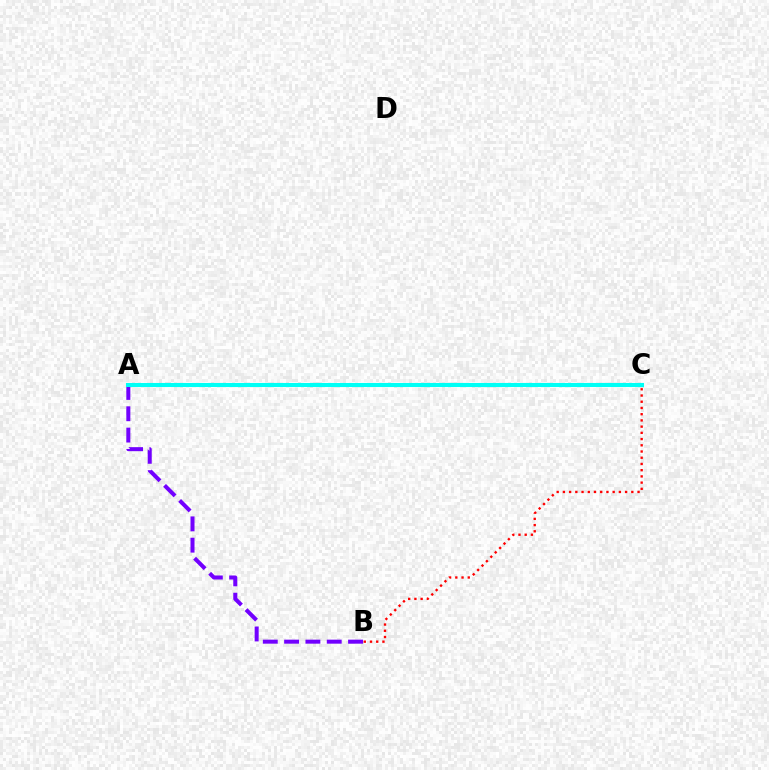{('B', 'C'): [{'color': '#ff0000', 'line_style': 'dotted', 'thickness': 1.69}], ('A', 'C'): [{'color': '#84ff00', 'line_style': 'dotted', 'thickness': 2.74}, {'color': '#00fff6', 'line_style': 'solid', 'thickness': 2.93}], ('A', 'B'): [{'color': '#7200ff', 'line_style': 'dashed', 'thickness': 2.9}]}